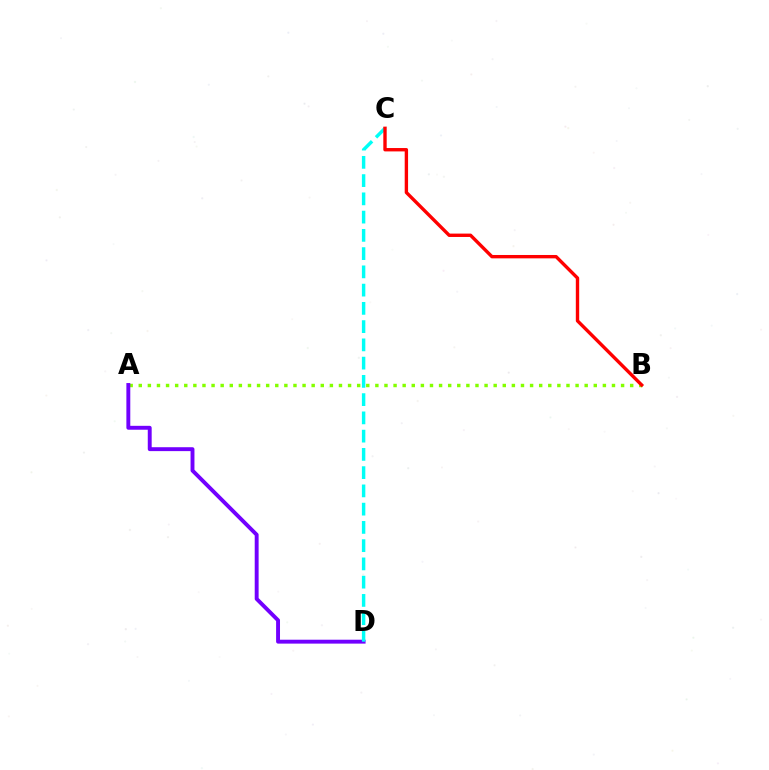{('A', 'B'): [{'color': '#84ff00', 'line_style': 'dotted', 'thickness': 2.47}], ('A', 'D'): [{'color': '#7200ff', 'line_style': 'solid', 'thickness': 2.81}], ('C', 'D'): [{'color': '#00fff6', 'line_style': 'dashed', 'thickness': 2.48}], ('B', 'C'): [{'color': '#ff0000', 'line_style': 'solid', 'thickness': 2.43}]}